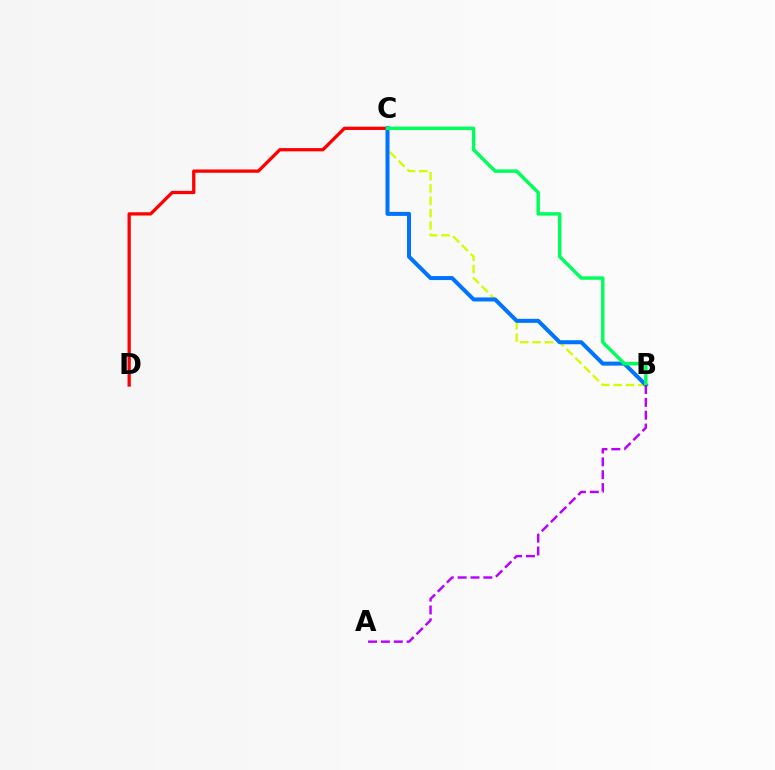{('C', 'D'): [{'color': '#ff0000', 'line_style': 'solid', 'thickness': 2.36}], ('B', 'C'): [{'color': '#d1ff00', 'line_style': 'dashed', 'thickness': 1.68}, {'color': '#0074ff', 'line_style': 'solid', 'thickness': 2.89}, {'color': '#00ff5c', 'line_style': 'solid', 'thickness': 2.48}], ('A', 'B'): [{'color': '#b900ff', 'line_style': 'dashed', 'thickness': 1.75}]}